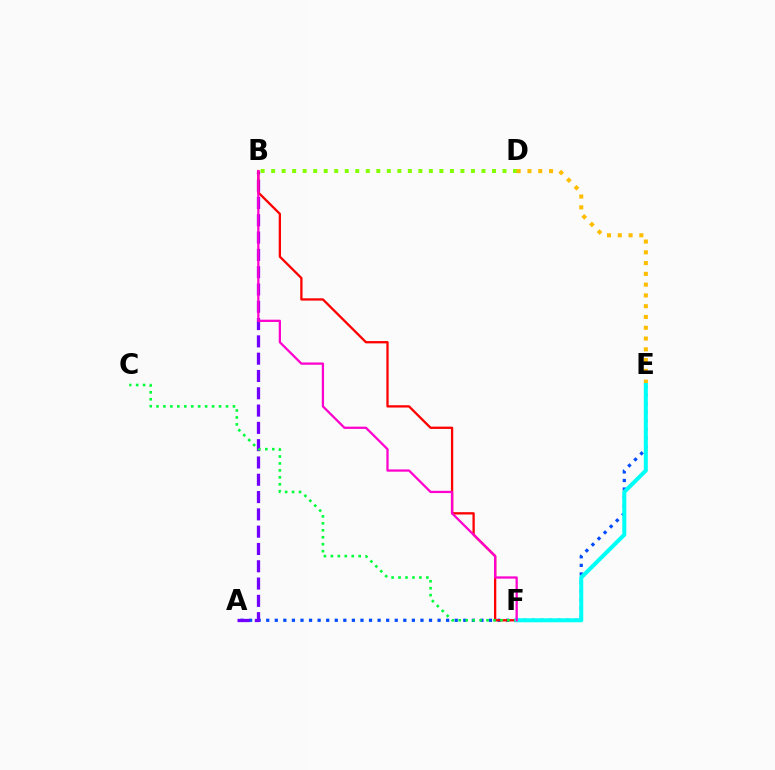{('A', 'E'): [{'color': '#004bff', 'line_style': 'dotted', 'thickness': 2.33}], ('A', 'B'): [{'color': '#7200ff', 'line_style': 'dashed', 'thickness': 2.35}], ('B', 'D'): [{'color': '#84ff00', 'line_style': 'dotted', 'thickness': 2.86}], ('B', 'F'): [{'color': '#ff0000', 'line_style': 'solid', 'thickness': 1.65}, {'color': '#ff00cf', 'line_style': 'solid', 'thickness': 1.63}], ('D', 'E'): [{'color': '#ffbd00', 'line_style': 'dotted', 'thickness': 2.93}], ('C', 'F'): [{'color': '#00ff39', 'line_style': 'dotted', 'thickness': 1.89}], ('E', 'F'): [{'color': '#00fff6', 'line_style': 'solid', 'thickness': 2.9}]}